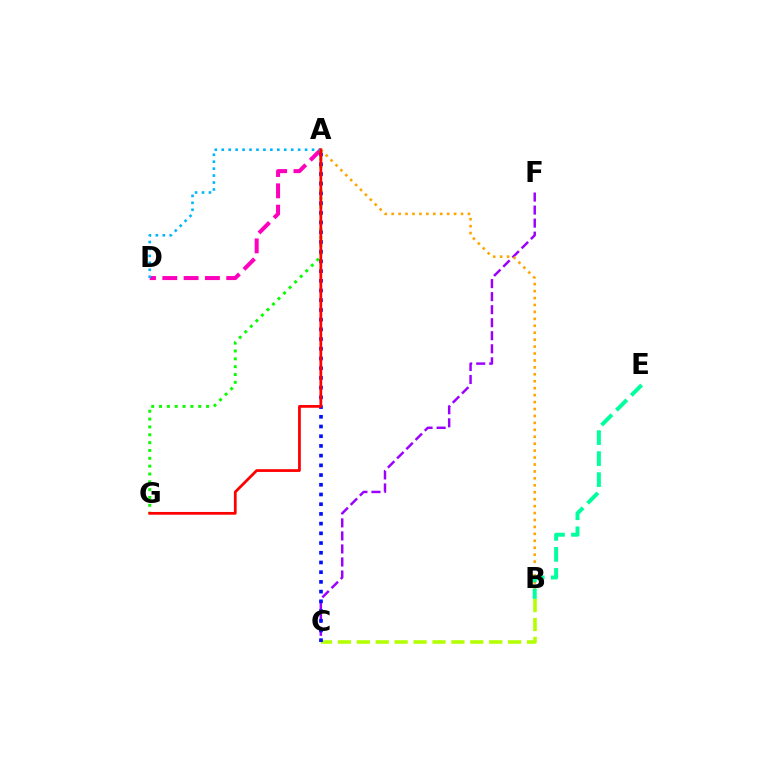{('A', 'D'): [{'color': '#ff00bd', 'line_style': 'dashed', 'thickness': 2.89}, {'color': '#00b5ff', 'line_style': 'dotted', 'thickness': 1.89}], ('B', 'C'): [{'color': '#b3ff00', 'line_style': 'dashed', 'thickness': 2.57}], ('C', 'F'): [{'color': '#9b00ff', 'line_style': 'dashed', 'thickness': 1.77}], ('A', 'B'): [{'color': '#ffa500', 'line_style': 'dotted', 'thickness': 1.88}], ('B', 'E'): [{'color': '#00ff9d', 'line_style': 'dashed', 'thickness': 2.85}], ('A', 'G'): [{'color': '#08ff00', 'line_style': 'dotted', 'thickness': 2.13}, {'color': '#ff0000', 'line_style': 'solid', 'thickness': 1.99}], ('A', 'C'): [{'color': '#0010ff', 'line_style': 'dotted', 'thickness': 2.64}]}